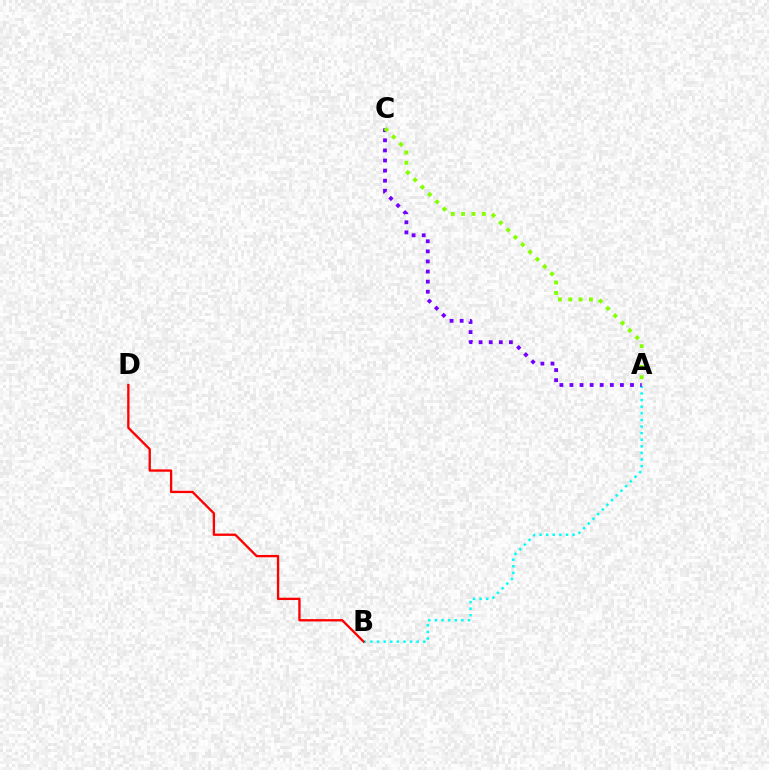{('A', 'B'): [{'color': '#00fff6', 'line_style': 'dotted', 'thickness': 1.79}], ('A', 'C'): [{'color': '#7200ff', 'line_style': 'dotted', 'thickness': 2.74}, {'color': '#84ff00', 'line_style': 'dotted', 'thickness': 2.81}], ('B', 'D'): [{'color': '#ff0000', 'line_style': 'solid', 'thickness': 1.67}]}